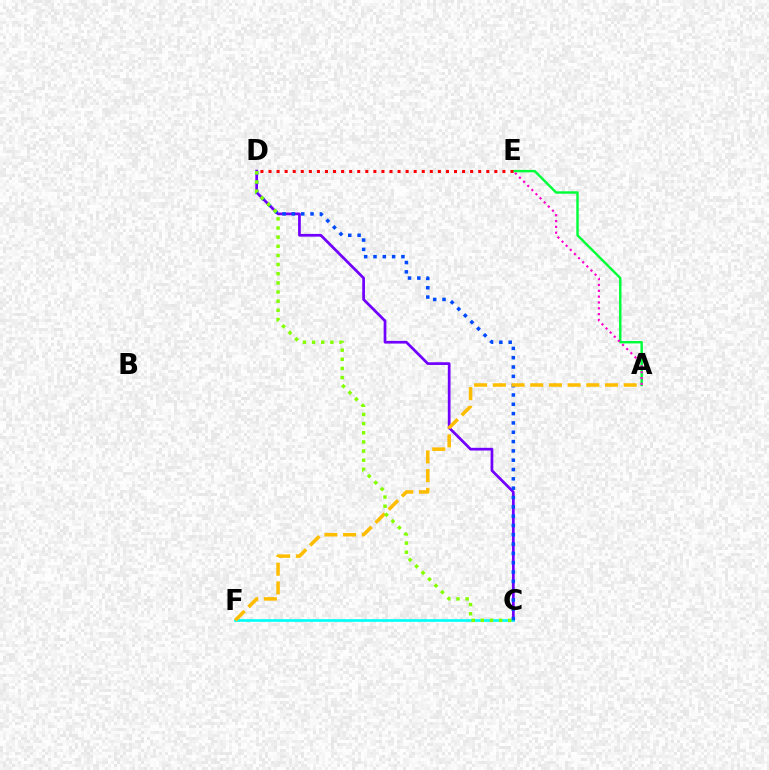{('C', 'D'): [{'color': '#7200ff', 'line_style': 'solid', 'thickness': 1.96}, {'color': '#004bff', 'line_style': 'dotted', 'thickness': 2.53}, {'color': '#84ff00', 'line_style': 'dotted', 'thickness': 2.49}], ('A', 'E'): [{'color': '#00ff39', 'line_style': 'solid', 'thickness': 1.75}, {'color': '#ff00cf', 'line_style': 'dotted', 'thickness': 1.58}], ('C', 'F'): [{'color': '#00fff6', 'line_style': 'solid', 'thickness': 1.92}], ('A', 'F'): [{'color': '#ffbd00', 'line_style': 'dashed', 'thickness': 2.54}], ('D', 'E'): [{'color': '#ff0000', 'line_style': 'dotted', 'thickness': 2.19}]}